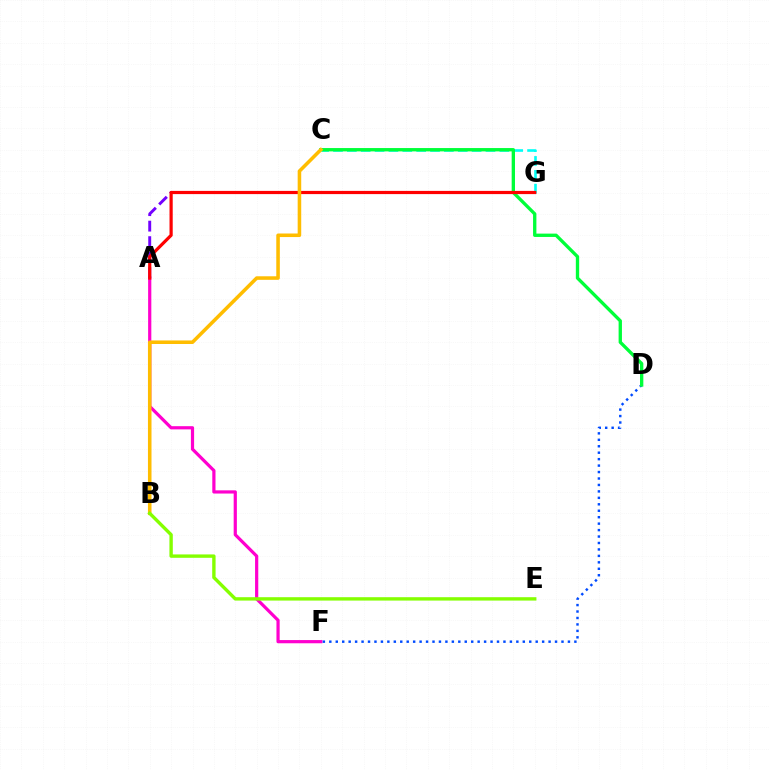{('C', 'G'): [{'color': '#00fff6', 'line_style': 'dashed', 'thickness': 1.88}], ('A', 'F'): [{'color': '#ff00cf', 'line_style': 'solid', 'thickness': 2.31}], ('A', 'G'): [{'color': '#7200ff', 'line_style': 'dashed', 'thickness': 2.11}, {'color': '#ff0000', 'line_style': 'solid', 'thickness': 2.3}], ('D', 'F'): [{'color': '#004bff', 'line_style': 'dotted', 'thickness': 1.75}], ('C', 'D'): [{'color': '#00ff39', 'line_style': 'solid', 'thickness': 2.4}], ('B', 'C'): [{'color': '#ffbd00', 'line_style': 'solid', 'thickness': 2.56}], ('B', 'E'): [{'color': '#84ff00', 'line_style': 'solid', 'thickness': 2.43}]}